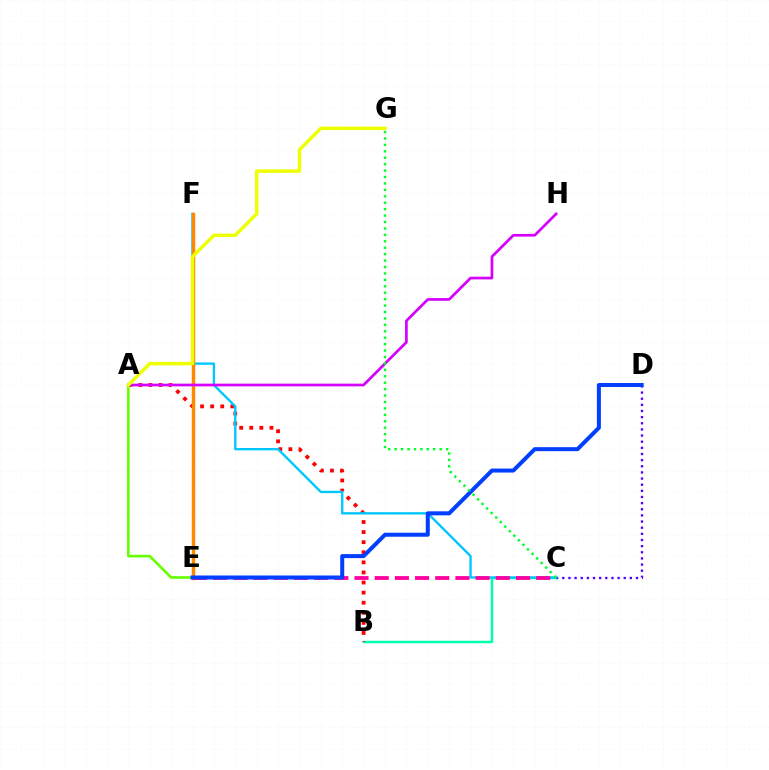{('B', 'C'): [{'color': '#00ffaf', 'line_style': 'solid', 'thickness': 1.78}], ('A', 'B'): [{'color': '#ff0000', 'line_style': 'dotted', 'thickness': 2.74}], ('C', 'D'): [{'color': '#4f00ff', 'line_style': 'dotted', 'thickness': 1.67}], ('C', 'F'): [{'color': '#00c7ff', 'line_style': 'solid', 'thickness': 1.7}], ('E', 'F'): [{'color': '#ff8800', 'line_style': 'solid', 'thickness': 2.47}], ('C', 'E'): [{'color': '#ff00a0', 'line_style': 'dashed', 'thickness': 2.74}], ('A', 'E'): [{'color': '#66ff00', 'line_style': 'solid', 'thickness': 1.88}], ('D', 'E'): [{'color': '#003fff', 'line_style': 'solid', 'thickness': 2.88}], ('A', 'H'): [{'color': '#d600ff', 'line_style': 'solid', 'thickness': 1.95}], ('C', 'G'): [{'color': '#00ff27', 'line_style': 'dotted', 'thickness': 1.75}], ('A', 'G'): [{'color': '#eeff00', 'line_style': 'solid', 'thickness': 2.48}]}